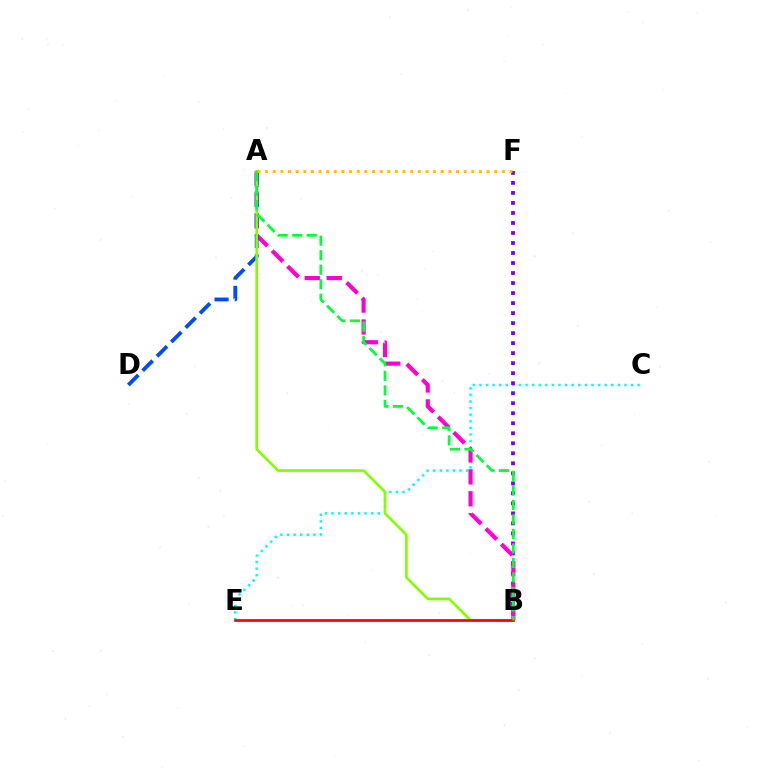{('C', 'E'): [{'color': '#00fff6', 'line_style': 'dotted', 'thickness': 1.79}], ('B', 'F'): [{'color': '#7200ff', 'line_style': 'dotted', 'thickness': 2.72}], ('A', 'B'): [{'color': '#ff00cf', 'line_style': 'dashed', 'thickness': 2.98}, {'color': '#84ff00', 'line_style': 'solid', 'thickness': 1.91}, {'color': '#00ff39', 'line_style': 'dashed', 'thickness': 1.97}], ('A', 'D'): [{'color': '#004bff', 'line_style': 'dashed', 'thickness': 2.75}], ('A', 'F'): [{'color': '#ffbd00', 'line_style': 'dotted', 'thickness': 2.08}], ('B', 'E'): [{'color': '#ff0000', 'line_style': 'solid', 'thickness': 1.94}]}